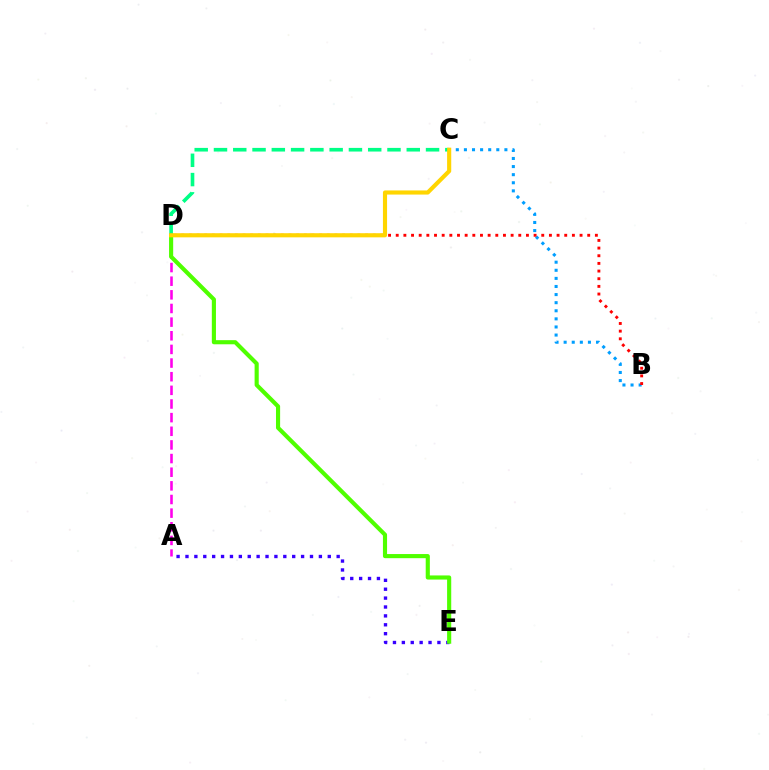{('A', 'E'): [{'color': '#3700ff', 'line_style': 'dotted', 'thickness': 2.42}], ('A', 'D'): [{'color': '#ff00ed', 'line_style': 'dashed', 'thickness': 1.85}], ('B', 'C'): [{'color': '#009eff', 'line_style': 'dotted', 'thickness': 2.2}], ('D', 'E'): [{'color': '#4fff00', 'line_style': 'solid', 'thickness': 2.97}], ('B', 'D'): [{'color': '#ff0000', 'line_style': 'dotted', 'thickness': 2.08}], ('C', 'D'): [{'color': '#00ff86', 'line_style': 'dashed', 'thickness': 2.62}, {'color': '#ffd500', 'line_style': 'solid', 'thickness': 2.98}]}